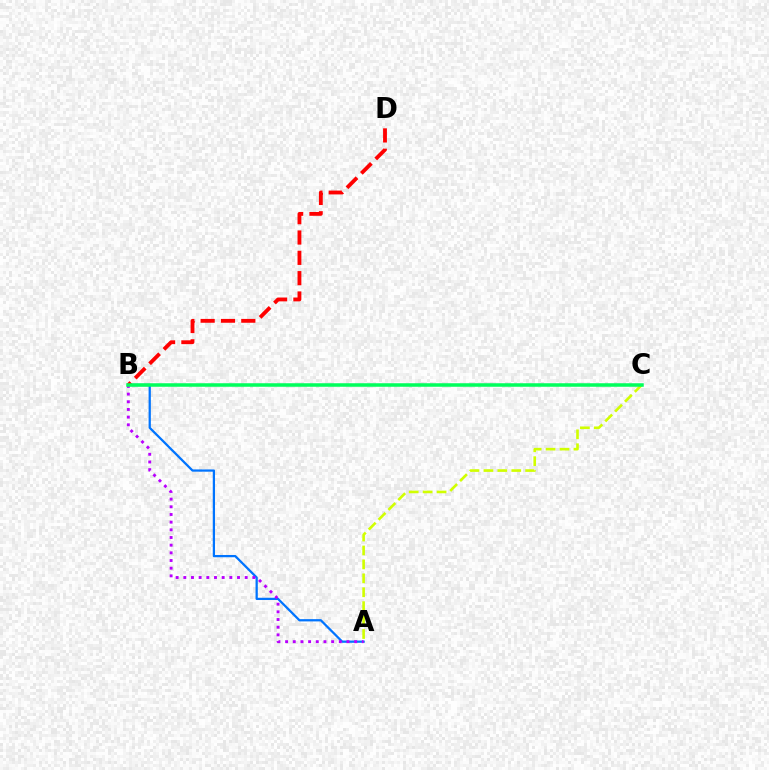{('A', 'B'): [{'color': '#0074ff', 'line_style': 'solid', 'thickness': 1.62}, {'color': '#b900ff', 'line_style': 'dotted', 'thickness': 2.08}], ('B', 'D'): [{'color': '#ff0000', 'line_style': 'dashed', 'thickness': 2.76}], ('A', 'C'): [{'color': '#d1ff00', 'line_style': 'dashed', 'thickness': 1.89}], ('B', 'C'): [{'color': '#00ff5c', 'line_style': 'solid', 'thickness': 2.53}]}